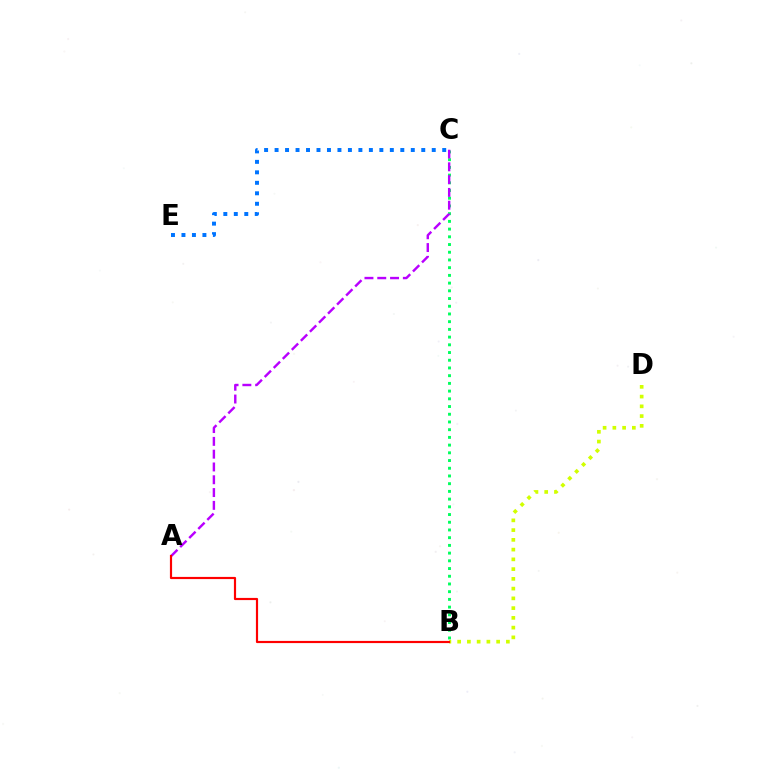{('B', 'C'): [{'color': '#00ff5c', 'line_style': 'dotted', 'thickness': 2.1}], ('C', 'E'): [{'color': '#0074ff', 'line_style': 'dotted', 'thickness': 2.85}], ('B', 'D'): [{'color': '#d1ff00', 'line_style': 'dotted', 'thickness': 2.65}], ('A', 'C'): [{'color': '#b900ff', 'line_style': 'dashed', 'thickness': 1.74}], ('A', 'B'): [{'color': '#ff0000', 'line_style': 'solid', 'thickness': 1.57}]}